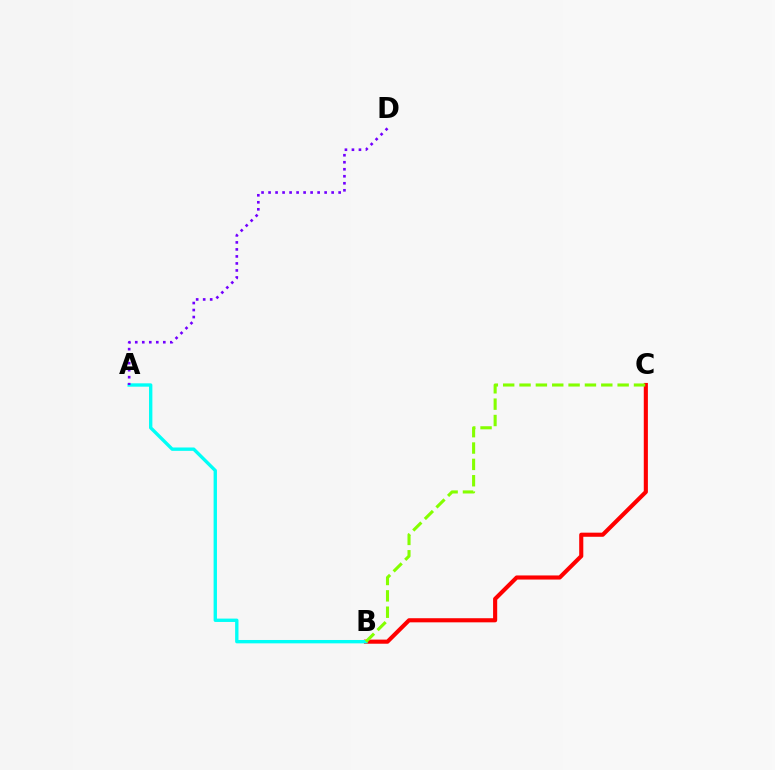{('B', 'C'): [{'color': '#ff0000', 'line_style': 'solid', 'thickness': 2.96}, {'color': '#84ff00', 'line_style': 'dashed', 'thickness': 2.22}], ('A', 'B'): [{'color': '#00fff6', 'line_style': 'solid', 'thickness': 2.42}], ('A', 'D'): [{'color': '#7200ff', 'line_style': 'dotted', 'thickness': 1.9}]}